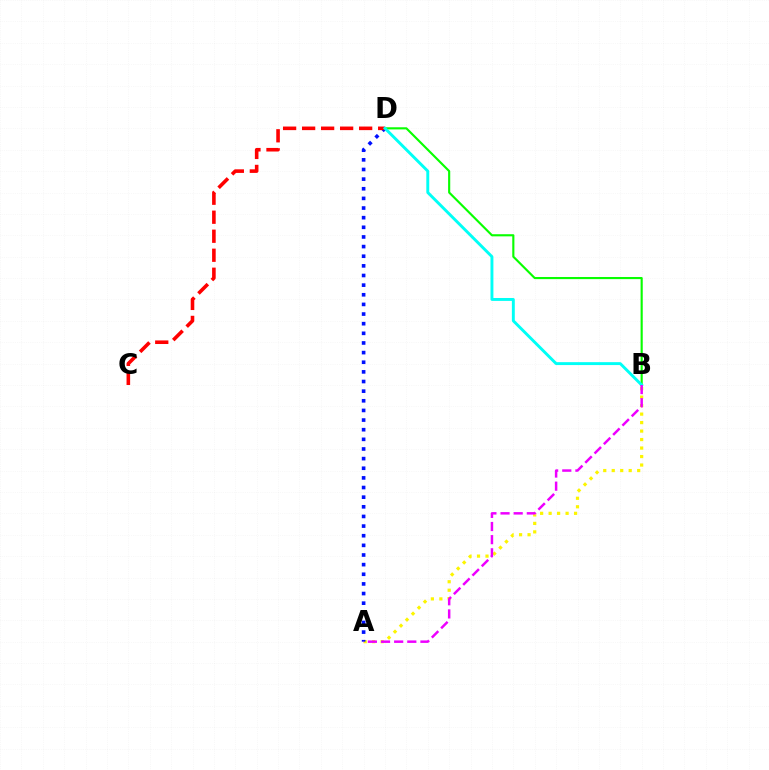{('A', 'B'): [{'color': '#fcf500', 'line_style': 'dotted', 'thickness': 2.31}, {'color': '#ee00ff', 'line_style': 'dashed', 'thickness': 1.79}], ('B', 'D'): [{'color': '#08ff00', 'line_style': 'solid', 'thickness': 1.53}, {'color': '#00fff6', 'line_style': 'solid', 'thickness': 2.1}], ('A', 'D'): [{'color': '#0010ff', 'line_style': 'dotted', 'thickness': 2.62}], ('C', 'D'): [{'color': '#ff0000', 'line_style': 'dashed', 'thickness': 2.58}]}